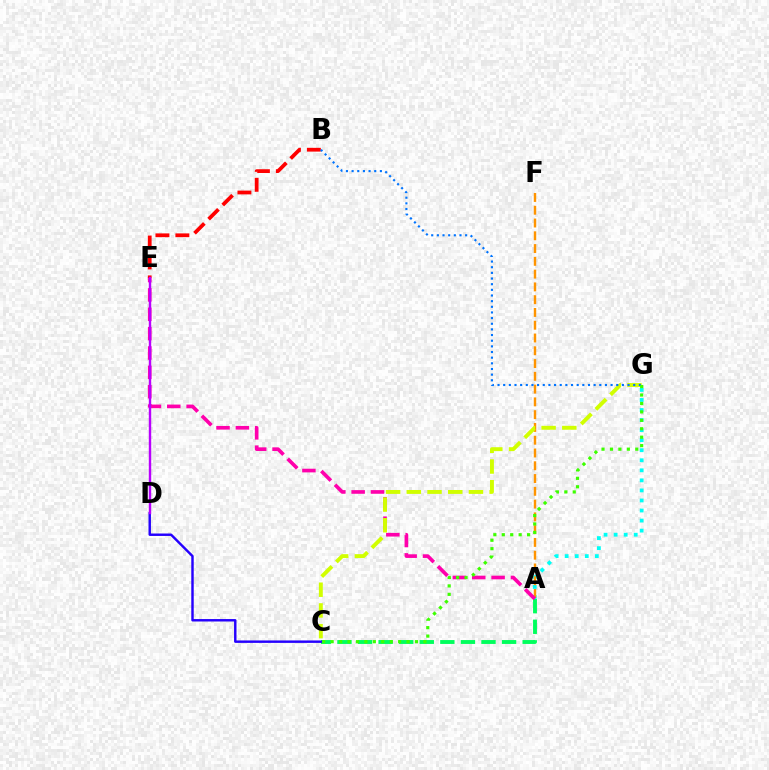{('A', 'G'): [{'color': '#00fff6', 'line_style': 'dotted', 'thickness': 2.73}], ('A', 'F'): [{'color': '#ff9400', 'line_style': 'dashed', 'thickness': 1.74}], ('A', 'C'): [{'color': '#00ff5c', 'line_style': 'dashed', 'thickness': 2.8}], ('C', 'D'): [{'color': '#2500ff', 'line_style': 'solid', 'thickness': 1.75}], ('A', 'E'): [{'color': '#ff00ac', 'line_style': 'dashed', 'thickness': 2.63}], ('B', 'E'): [{'color': '#ff0000', 'line_style': 'dashed', 'thickness': 2.71}], ('C', 'G'): [{'color': '#d1ff00', 'line_style': 'dashed', 'thickness': 2.81}, {'color': '#3dff00', 'line_style': 'dotted', 'thickness': 2.29}], ('D', 'E'): [{'color': '#b900ff', 'line_style': 'solid', 'thickness': 1.74}], ('B', 'G'): [{'color': '#0074ff', 'line_style': 'dotted', 'thickness': 1.54}]}